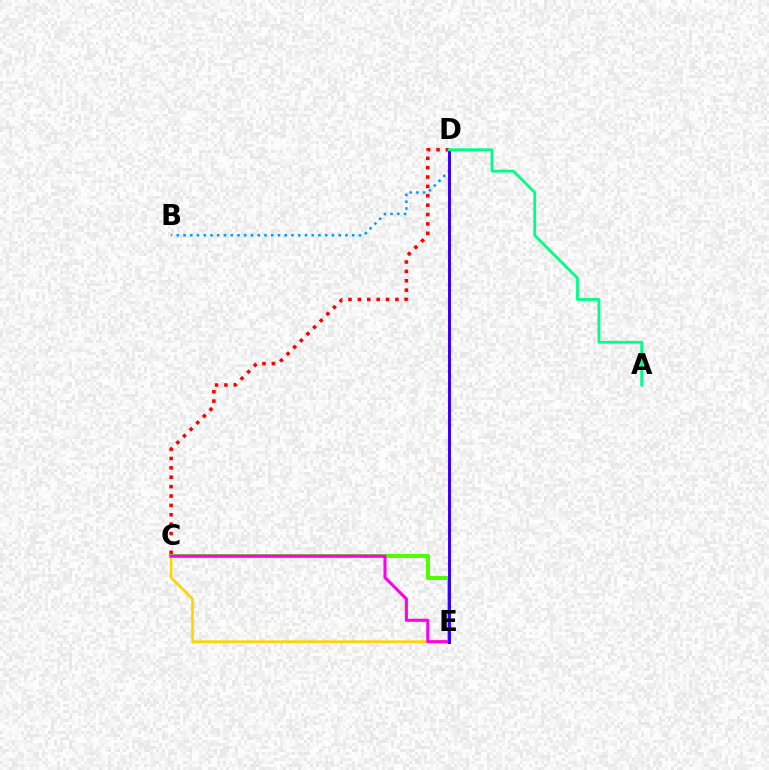{('C', 'E'): [{'color': '#4fff00', 'line_style': 'solid', 'thickness': 2.87}, {'color': '#ffd500', 'line_style': 'solid', 'thickness': 1.91}, {'color': '#ff00ed', 'line_style': 'solid', 'thickness': 2.21}], ('B', 'D'): [{'color': '#009eff', 'line_style': 'dotted', 'thickness': 1.83}], ('D', 'E'): [{'color': '#3700ff', 'line_style': 'solid', 'thickness': 2.14}], ('C', 'D'): [{'color': '#ff0000', 'line_style': 'dotted', 'thickness': 2.55}], ('A', 'D'): [{'color': '#00ff86', 'line_style': 'solid', 'thickness': 2.02}]}